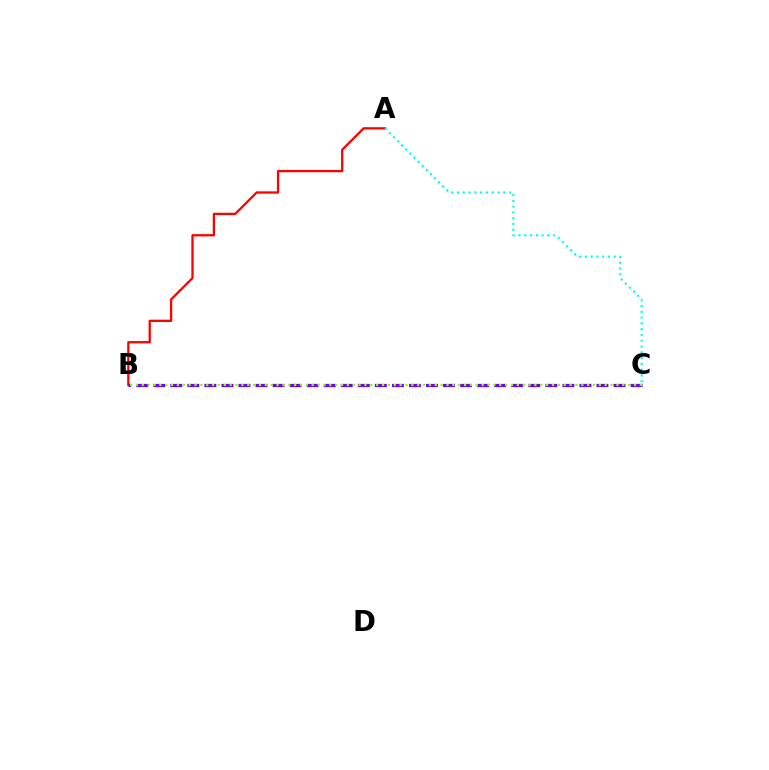{('A', 'B'): [{'color': '#ff0000', 'line_style': 'solid', 'thickness': 1.65}], ('B', 'C'): [{'color': '#7200ff', 'line_style': 'dashed', 'thickness': 2.32}, {'color': '#84ff00', 'line_style': 'dotted', 'thickness': 1.59}], ('A', 'C'): [{'color': '#00fff6', 'line_style': 'dotted', 'thickness': 1.57}]}